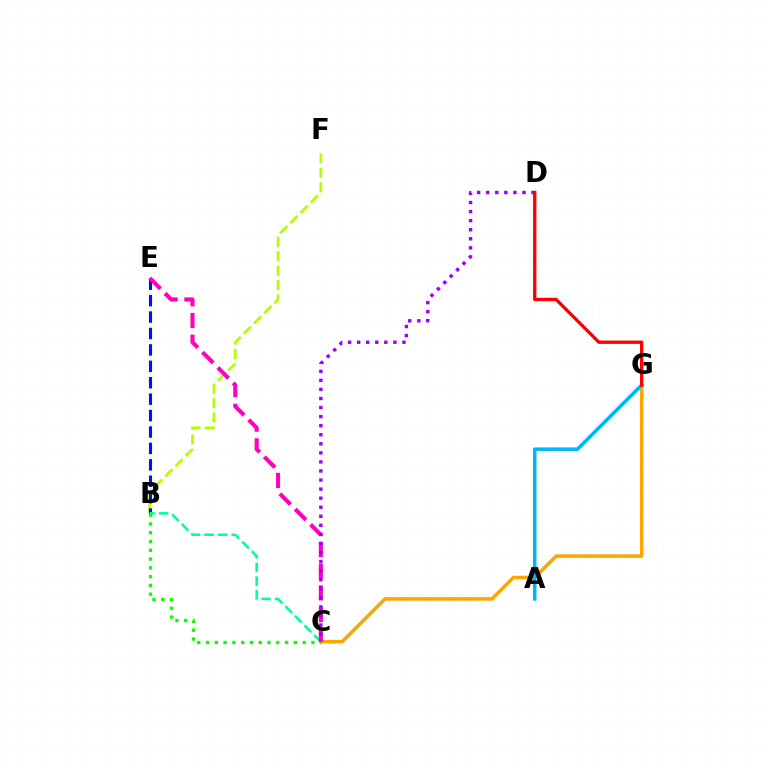{('B', 'F'): [{'color': '#b3ff00', 'line_style': 'dashed', 'thickness': 1.96}], ('C', 'G'): [{'color': '#ffa500', 'line_style': 'solid', 'thickness': 2.54}], ('A', 'G'): [{'color': '#00b5ff', 'line_style': 'solid', 'thickness': 2.55}], ('B', 'E'): [{'color': '#0010ff', 'line_style': 'dashed', 'thickness': 2.23}], ('B', 'C'): [{'color': '#00ff9d', 'line_style': 'dashed', 'thickness': 1.84}, {'color': '#08ff00', 'line_style': 'dotted', 'thickness': 2.39}], ('C', 'E'): [{'color': '#ff00bd', 'line_style': 'dashed', 'thickness': 2.95}], ('C', 'D'): [{'color': '#9b00ff', 'line_style': 'dotted', 'thickness': 2.46}], ('D', 'G'): [{'color': '#ff0000', 'line_style': 'solid', 'thickness': 2.39}]}